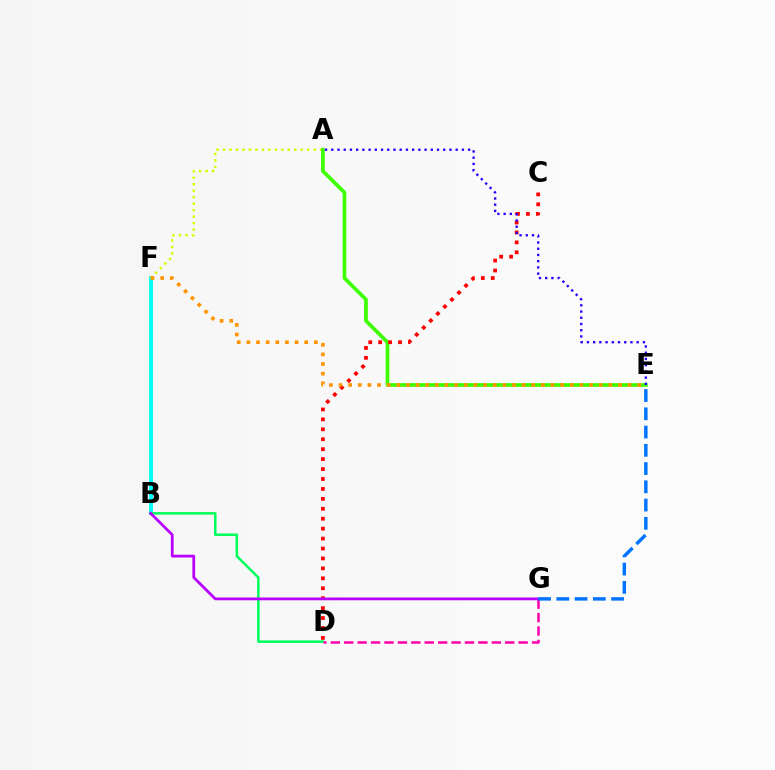{('B', 'F'): [{'color': '#00fff6', 'line_style': 'solid', 'thickness': 2.84}], ('A', 'F'): [{'color': '#d1ff00', 'line_style': 'dotted', 'thickness': 1.76}], ('A', 'E'): [{'color': '#3dff00', 'line_style': 'solid', 'thickness': 2.65}, {'color': '#2500ff', 'line_style': 'dotted', 'thickness': 1.69}], ('B', 'D'): [{'color': '#00ff5c', 'line_style': 'solid', 'thickness': 1.82}], ('D', 'G'): [{'color': '#ff00ac', 'line_style': 'dashed', 'thickness': 1.82}], ('C', 'D'): [{'color': '#ff0000', 'line_style': 'dotted', 'thickness': 2.7}], ('B', 'G'): [{'color': '#b900ff', 'line_style': 'solid', 'thickness': 1.99}], ('E', 'G'): [{'color': '#0074ff', 'line_style': 'dashed', 'thickness': 2.48}], ('E', 'F'): [{'color': '#ff9400', 'line_style': 'dotted', 'thickness': 2.62}]}